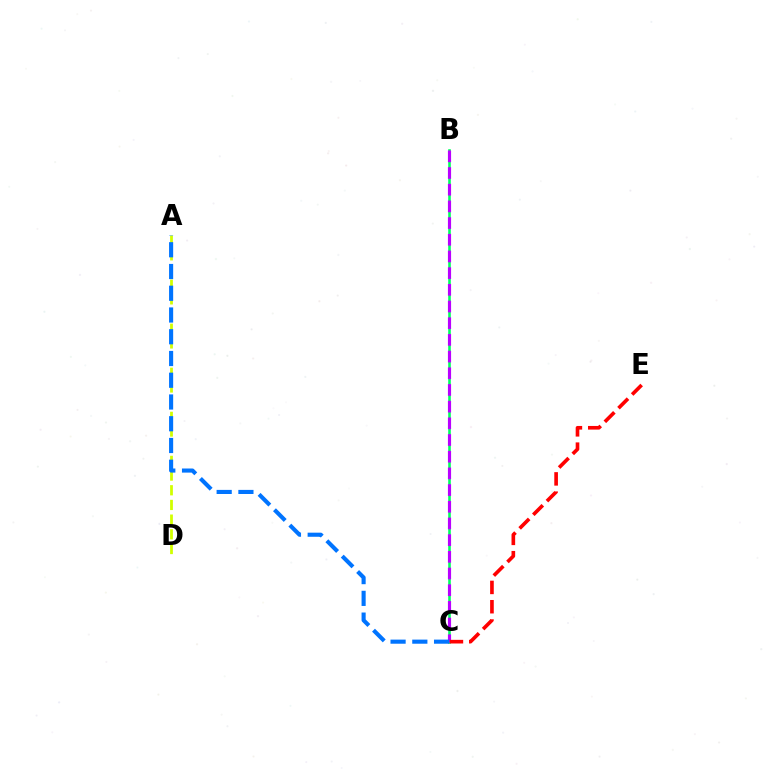{('B', 'C'): [{'color': '#00ff5c', 'line_style': 'solid', 'thickness': 1.87}, {'color': '#b900ff', 'line_style': 'dashed', 'thickness': 2.27}], ('C', 'E'): [{'color': '#ff0000', 'line_style': 'dashed', 'thickness': 2.62}], ('A', 'D'): [{'color': '#d1ff00', 'line_style': 'dashed', 'thickness': 1.99}], ('A', 'C'): [{'color': '#0074ff', 'line_style': 'dashed', 'thickness': 2.95}]}